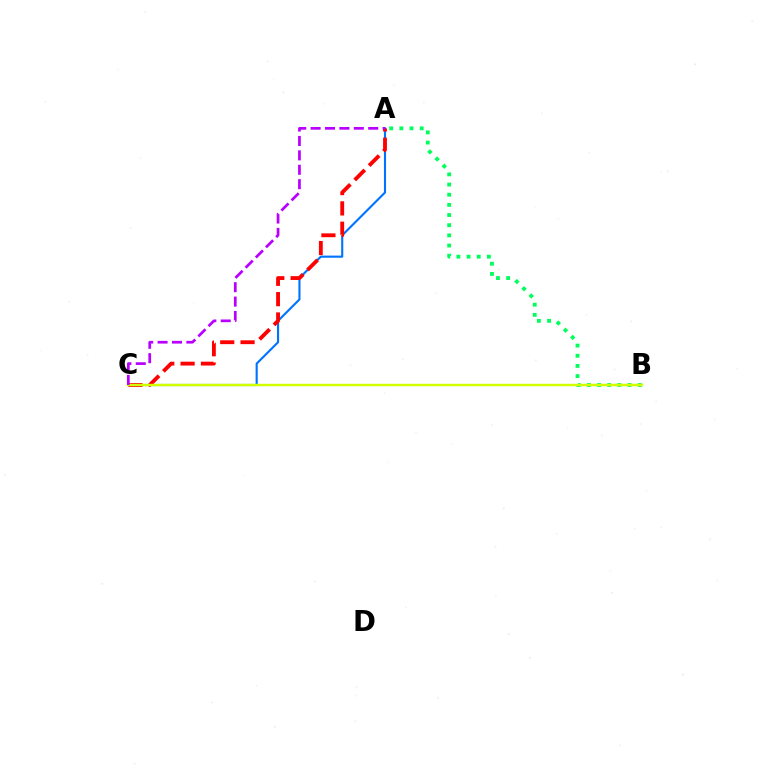{('A', 'C'): [{'color': '#0074ff', 'line_style': 'solid', 'thickness': 1.53}, {'color': '#ff0000', 'line_style': 'dashed', 'thickness': 2.76}, {'color': '#b900ff', 'line_style': 'dashed', 'thickness': 1.96}], ('A', 'B'): [{'color': '#00ff5c', 'line_style': 'dotted', 'thickness': 2.76}], ('B', 'C'): [{'color': '#d1ff00', 'line_style': 'solid', 'thickness': 1.75}]}